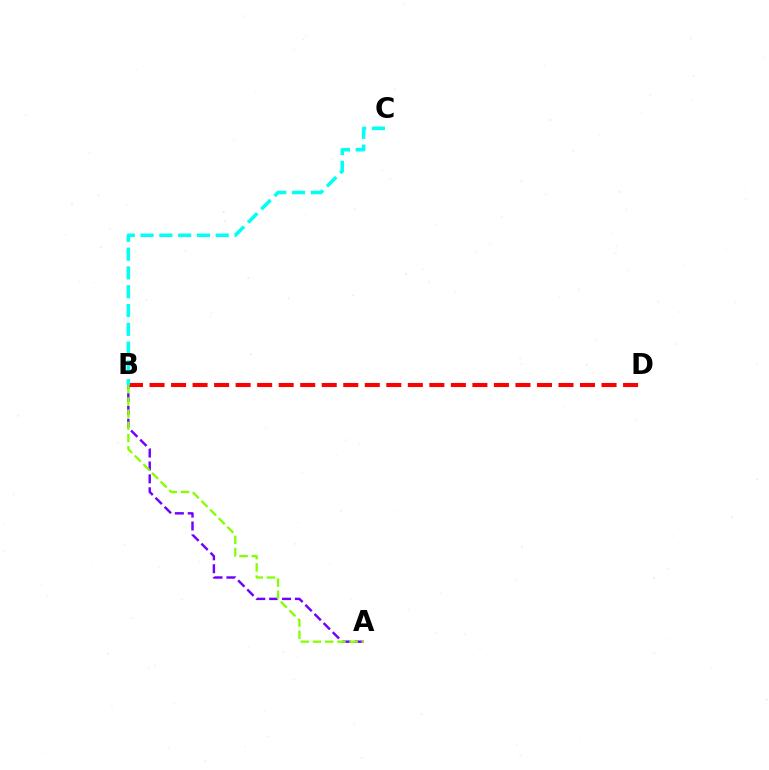{('A', 'B'): [{'color': '#7200ff', 'line_style': 'dashed', 'thickness': 1.75}, {'color': '#84ff00', 'line_style': 'dashed', 'thickness': 1.66}], ('B', 'D'): [{'color': '#ff0000', 'line_style': 'dashed', 'thickness': 2.92}], ('B', 'C'): [{'color': '#00fff6', 'line_style': 'dashed', 'thickness': 2.55}]}